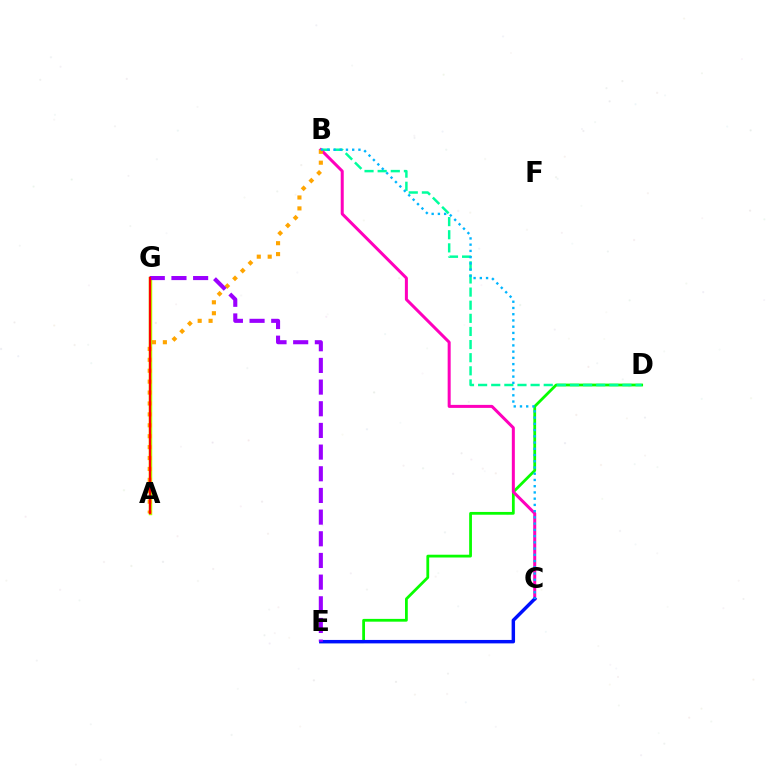{('A', 'G'): [{'color': '#b3ff00', 'line_style': 'solid', 'thickness': 2.49}, {'color': '#ff0000', 'line_style': 'solid', 'thickness': 1.64}], ('D', 'E'): [{'color': '#08ff00', 'line_style': 'solid', 'thickness': 2.0}], ('B', 'D'): [{'color': '#00ff9d', 'line_style': 'dashed', 'thickness': 1.78}], ('B', 'C'): [{'color': '#ff00bd', 'line_style': 'solid', 'thickness': 2.17}, {'color': '#00b5ff', 'line_style': 'dotted', 'thickness': 1.69}], ('C', 'E'): [{'color': '#0010ff', 'line_style': 'solid', 'thickness': 2.48}], ('A', 'B'): [{'color': '#ffa500', 'line_style': 'dotted', 'thickness': 2.97}], ('E', 'G'): [{'color': '#9b00ff', 'line_style': 'dashed', 'thickness': 2.94}]}